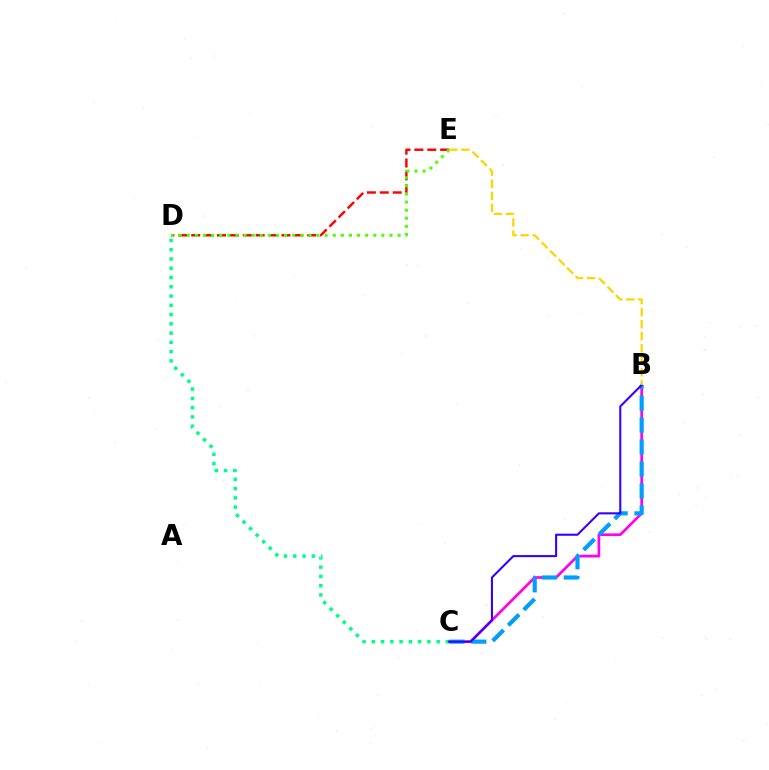{('B', 'C'): [{'color': '#ff00ed', 'line_style': 'solid', 'thickness': 1.94}, {'color': '#009eff', 'line_style': 'dashed', 'thickness': 2.98}, {'color': '#3700ff', 'line_style': 'solid', 'thickness': 1.5}], ('C', 'D'): [{'color': '#00ff86', 'line_style': 'dotted', 'thickness': 2.52}], ('D', 'E'): [{'color': '#ff0000', 'line_style': 'dashed', 'thickness': 1.75}, {'color': '#4fff00', 'line_style': 'dotted', 'thickness': 2.2}], ('B', 'E'): [{'color': '#ffd500', 'line_style': 'dashed', 'thickness': 1.63}]}